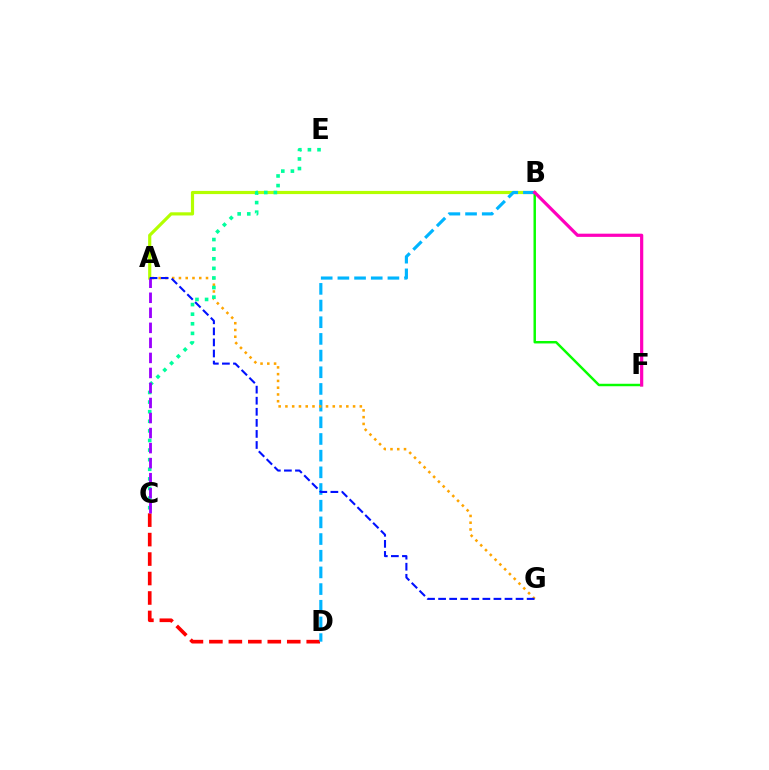{('A', 'B'): [{'color': '#b3ff00', 'line_style': 'solid', 'thickness': 2.29}], ('B', 'F'): [{'color': '#08ff00', 'line_style': 'solid', 'thickness': 1.77}, {'color': '#ff00bd', 'line_style': 'solid', 'thickness': 2.3}], ('C', 'D'): [{'color': '#ff0000', 'line_style': 'dashed', 'thickness': 2.64}], ('B', 'D'): [{'color': '#00b5ff', 'line_style': 'dashed', 'thickness': 2.27}], ('A', 'G'): [{'color': '#ffa500', 'line_style': 'dotted', 'thickness': 1.84}, {'color': '#0010ff', 'line_style': 'dashed', 'thickness': 1.5}], ('C', 'E'): [{'color': '#00ff9d', 'line_style': 'dotted', 'thickness': 2.61}], ('A', 'C'): [{'color': '#9b00ff', 'line_style': 'dashed', 'thickness': 2.04}]}